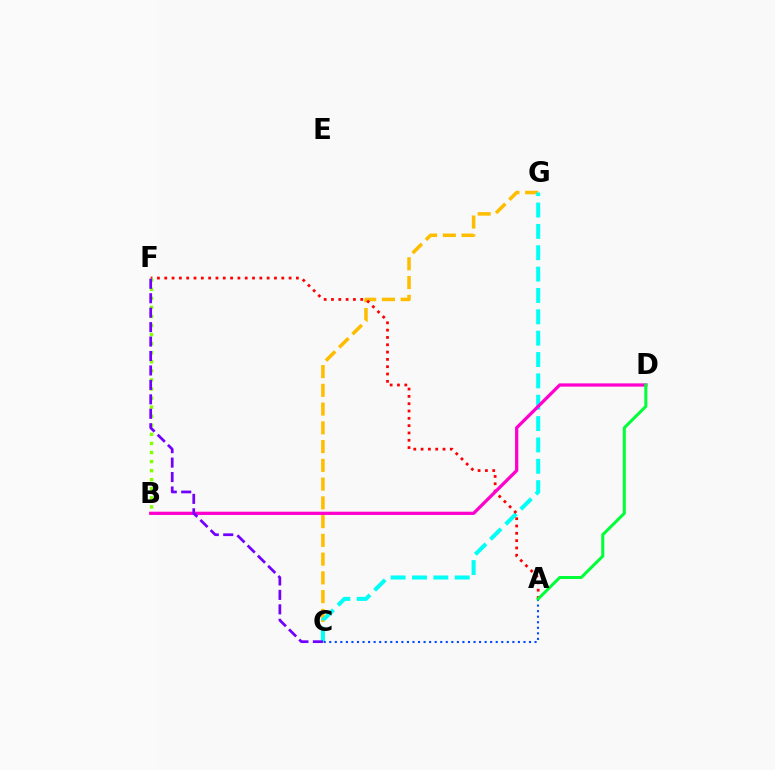{('C', 'G'): [{'color': '#ffbd00', 'line_style': 'dashed', 'thickness': 2.55}, {'color': '#00fff6', 'line_style': 'dashed', 'thickness': 2.9}], ('A', 'F'): [{'color': '#ff0000', 'line_style': 'dotted', 'thickness': 1.99}], ('B', 'F'): [{'color': '#84ff00', 'line_style': 'dotted', 'thickness': 2.46}], ('B', 'D'): [{'color': '#ff00cf', 'line_style': 'solid', 'thickness': 2.34}], ('A', 'C'): [{'color': '#004bff', 'line_style': 'dotted', 'thickness': 1.51}], ('A', 'D'): [{'color': '#00ff39', 'line_style': 'solid', 'thickness': 2.18}], ('C', 'F'): [{'color': '#7200ff', 'line_style': 'dashed', 'thickness': 1.96}]}